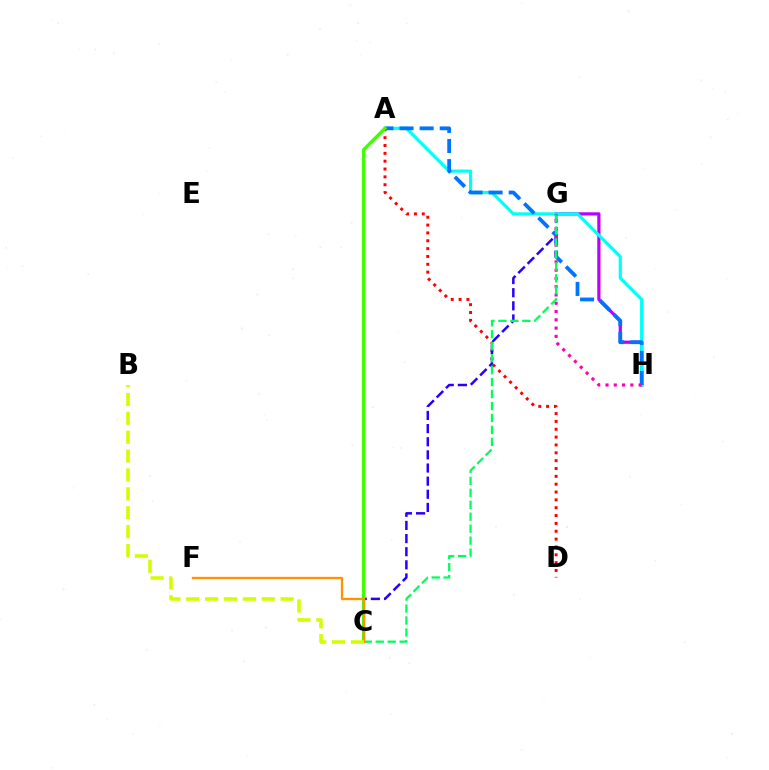{('G', 'H'): [{'color': '#b900ff', 'line_style': 'solid', 'thickness': 2.31}, {'color': '#ff00ac', 'line_style': 'dotted', 'thickness': 2.25}], ('A', 'H'): [{'color': '#00fff6', 'line_style': 'solid', 'thickness': 2.29}, {'color': '#0074ff', 'line_style': 'dashed', 'thickness': 2.73}], ('A', 'D'): [{'color': '#ff0000', 'line_style': 'dotted', 'thickness': 2.13}], ('C', 'G'): [{'color': '#2500ff', 'line_style': 'dashed', 'thickness': 1.78}, {'color': '#00ff5c', 'line_style': 'dashed', 'thickness': 1.62}], ('A', 'C'): [{'color': '#3dff00', 'line_style': 'solid', 'thickness': 2.35}], ('C', 'F'): [{'color': '#ff9400', 'line_style': 'solid', 'thickness': 1.67}], ('B', 'C'): [{'color': '#d1ff00', 'line_style': 'dashed', 'thickness': 2.56}]}